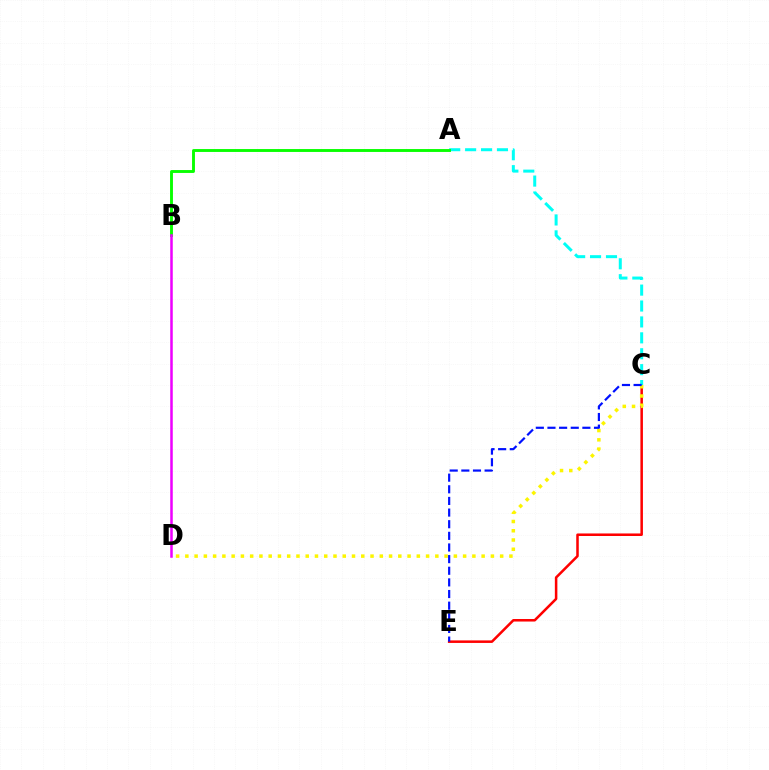{('C', 'E'): [{'color': '#ff0000', 'line_style': 'solid', 'thickness': 1.82}, {'color': '#0010ff', 'line_style': 'dashed', 'thickness': 1.58}], ('A', 'C'): [{'color': '#00fff6', 'line_style': 'dashed', 'thickness': 2.16}], ('C', 'D'): [{'color': '#fcf500', 'line_style': 'dotted', 'thickness': 2.52}], ('A', 'B'): [{'color': '#08ff00', 'line_style': 'solid', 'thickness': 2.08}], ('B', 'D'): [{'color': '#ee00ff', 'line_style': 'solid', 'thickness': 1.82}]}